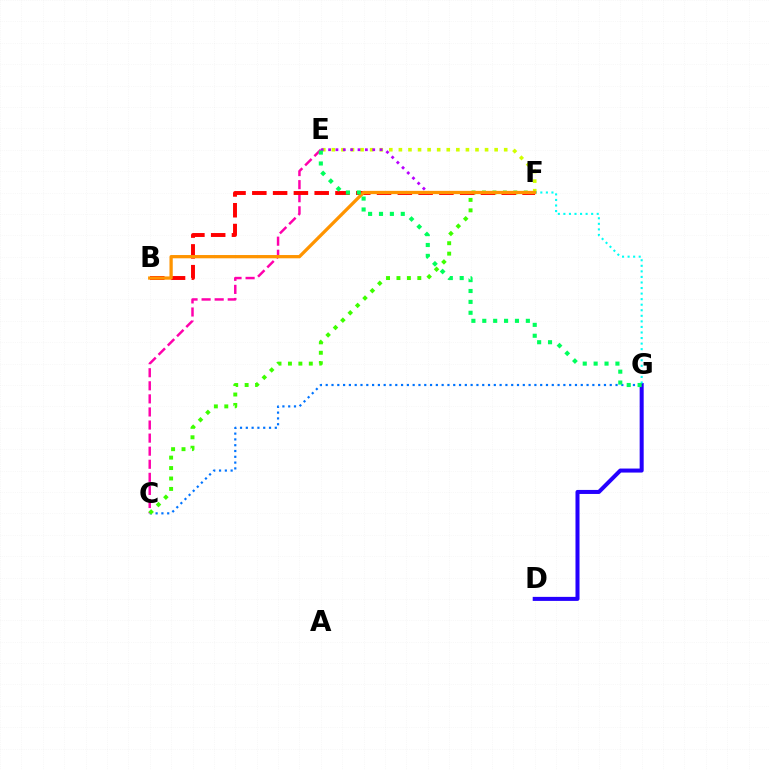{('C', 'E'): [{'color': '#ff00ac', 'line_style': 'dashed', 'thickness': 1.78}], ('E', 'F'): [{'color': '#d1ff00', 'line_style': 'dotted', 'thickness': 2.6}, {'color': '#b900ff', 'line_style': 'dotted', 'thickness': 2.0}], ('C', 'G'): [{'color': '#0074ff', 'line_style': 'dotted', 'thickness': 1.57}], ('C', 'F'): [{'color': '#3dff00', 'line_style': 'dotted', 'thickness': 2.83}], ('D', 'G'): [{'color': '#2500ff', 'line_style': 'solid', 'thickness': 2.9}], ('F', 'G'): [{'color': '#00fff6', 'line_style': 'dotted', 'thickness': 1.51}], ('B', 'F'): [{'color': '#ff0000', 'line_style': 'dashed', 'thickness': 2.82}, {'color': '#ff9400', 'line_style': 'solid', 'thickness': 2.35}], ('E', 'G'): [{'color': '#00ff5c', 'line_style': 'dotted', 'thickness': 2.96}]}